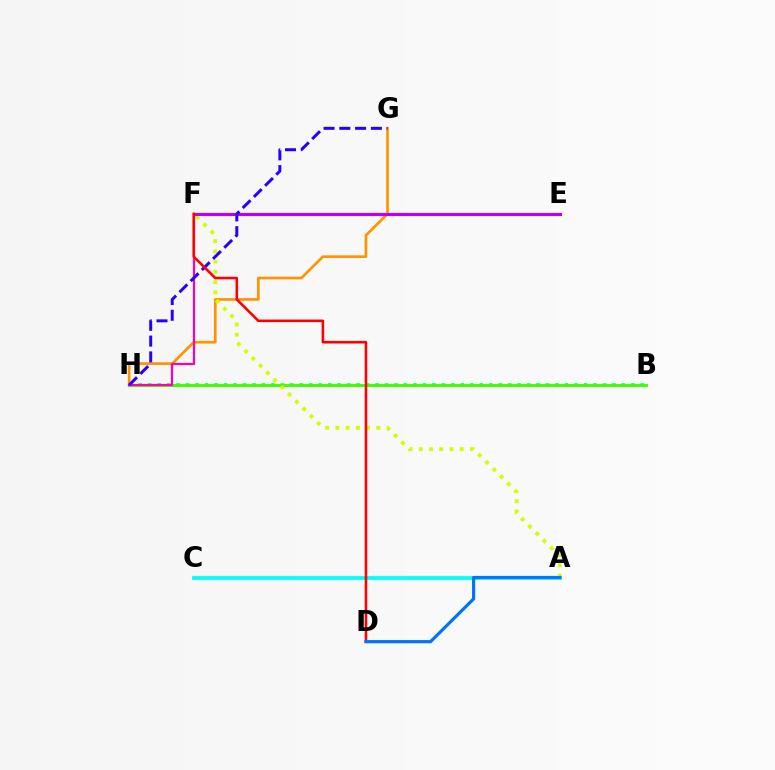{('B', 'H'): [{'color': '#00ff5c', 'line_style': 'dotted', 'thickness': 2.57}, {'color': '#3dff00', 'line_style': 'solid', 'thickness': 2.09}], ('G', 'H'): [{'color': '#ff9400', 'line_style': 'solid', 'thickness': 1.94}, {'color': '#2500ff', 'line_style': 'dashed', 'thickness': 2.14}], ('A', 'F'): [{'color': '#d1ff00', 'line_style': 'dotted', 'thickness': 2.78}], ('F', 'H'): [{'color': '#ff00ac', 'line_style': 'solid', 'thickness': 1.58}], ('E', 'F'): [{'color': '#b900ff', 'line_style': 'solid', 'thickness': 2.25}], ('A', 'C'): [{'color': '#00fff6', 'line_style': 'solid', 'thickness': 2.69}], ('D', 'F'): [{'color': '#ff0000', 'line_style': 'solid', 'thickness': 1.86}], ('A', 'D'): [{'color': '#0074ff', 'line_style': 'solid', 'thickness': 2.3}]}